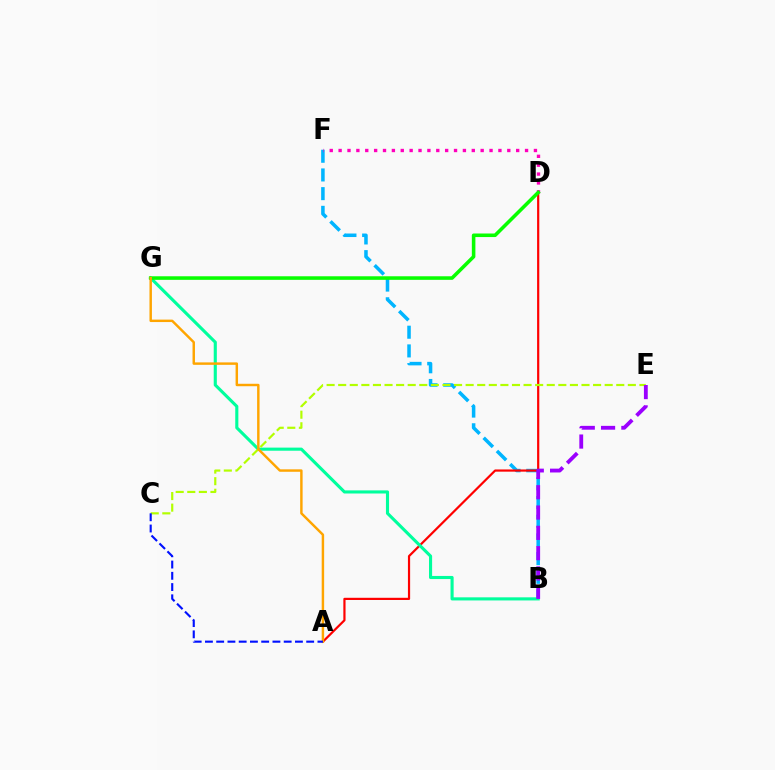{('B', 'F'): [{'color': '#00b5ff', 'line_style': 'dashed', 'thickness': 2.54}], ('A', 'D'): [{'color': '#ff0000', 'line_style': 'solid', 'thickness': 1.58}], ('B', 'G'): [{'color': '#00ff9d', 'line_style': 'solid', 'thickness': 2.24}], ('D', 'F'): [{'color': '#ff00bd', 'line_style': 'dotted', 'thickness': 2.41}], ('D', 'G'): [{'color': '#08ff00', 'line_style': 'solid', 'thickness': 2.57}], ('C', 'E'): [{'color': '#b3ff00', 'line_style': 'dashed', 'thickness': 1.57}], ('A', 'G'): [{'color': '#ffa500', 'line_style': 'solid', 'thickness': 1.76}], ('B', 'E'): [{'color': '#9b00ff', 'line_style': 'dashed', 'thickness': 2.76}], ('A', 'C'): [{'color': '#0010ff', 'line_style': 'dashed', 'thickness': 1.53}]}